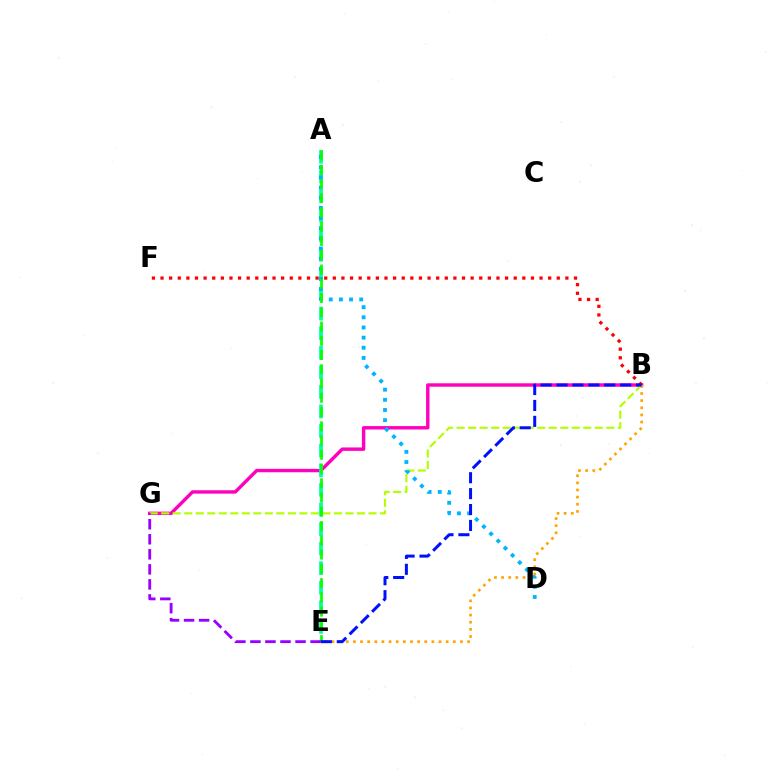{('B', 'G'): [{'color': '#ff00bd', 'line_style': 'solid', 'thickness': 2.45}, {'color': '#b3ff00', 'line_style': 'dashed', 'thickness': 1.56}], ('B', 'F'): [{'color': '#ff0000', 'line_style': 'dotted', 'thickness': 2.34}], ('A', 'E'): [{'color': '#00ff9d', 'line_style': 'dashed', 'thickness': 2.66}, {'color': '#08ff00', 'line_style': 'dashed', 'thickness': 1.94}], ('A', 'D'): [{'color': '#00b5ff', 'line_style': 'dotted', 'thickness': 2.76}], ('B', 'E'): [{'color': '#ffa500', 'line_style': 'dotted', 'thickness': 1.94}, {'color': '#0010ff', 'line_style': 'dashed', 'thickness': 2.16}], ('E', 'G'): [{'color': '#9b00ff', 'line_style': 'dashed', 'thickness': 2.04}]}